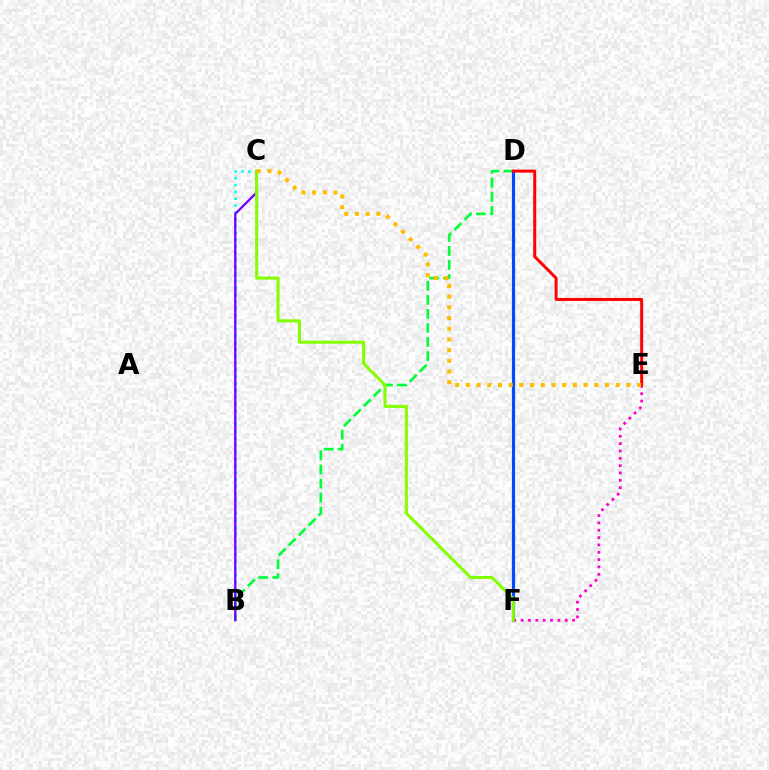{('B', 'C'): [{'color': '#00fff6', 'line_style': 'dotted', 'thickness': 1.86}, {'color': '#7200ff', 'line_style': 'solid', 'thickness': 1.65}], ('B', 'D'): [{'color': '#00ff39', 'line_style': 'dashed', 'thickness': 1.91}], ('D', 'F'): [{'color': '#004bff', 'line_style': 'solid', 'thickness': 2.31}], ('E', 'F'): [{'color': '#ff00cf', 'line_style': 'dotted', 'thickness': 2.0}], ('D', 'E'): [{'color': '#ff0000', 'line_style': 'solid', 'thickness': 2.14}], ('C', 'F'): [{'color': '#84ff00', 'line_style': 'solid', 'thickness': 2.19}], ('C', 'E'): [{'color': '#ffbd00', 'line_style': 'dotted', 'thickness': 2.91}]}